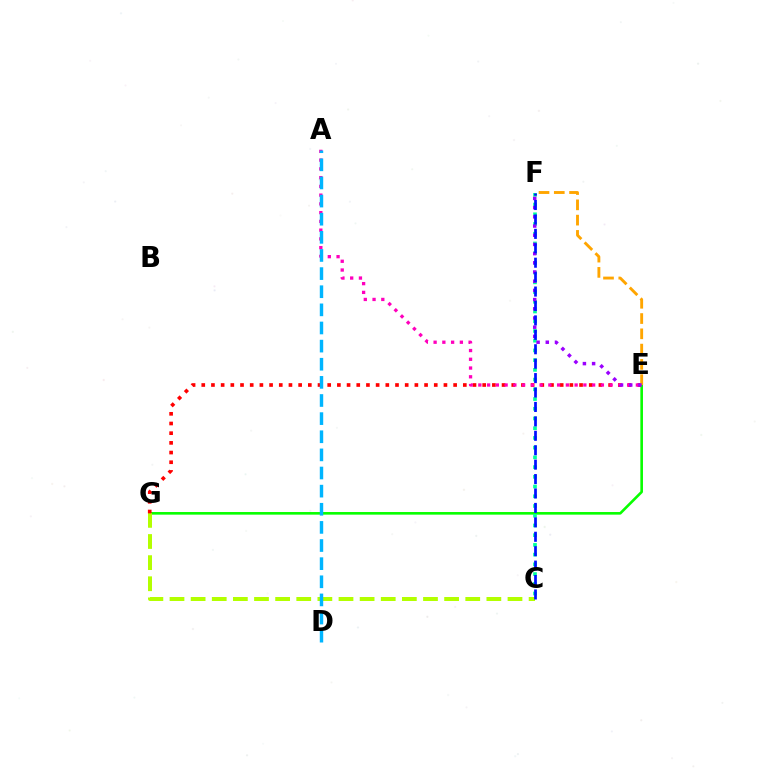{('E', 'G'): [{'color': '#08ff00', 'line_style': 'solid', 'thickness': 1.89}, {'color': '#ff0000', 'line_style': 'dotted', 'thickness': 2.63}], ('C', 'G'): [{'color': '#b3ff00', 'line_style': 'dashed', 'thickness': 2.87}], ('A', 'E'): [{'color': '#ff00bd', 'line_style': 'dotted', 'thickness': 2.38}], ('A', 'D'): [{'color': '#00b5ff', 'line_style': 'dashed', 'thickness': 2.46}], ('E', 'F'): [{'color': '#ffa500', 'line_style': 'dashed', 'thickness': 2.08}, {'color': '#9b00ff', 'line_style': 'dotted', 'thickness': 2.5}], ('C', 'F'): [{'color': '#00ff9d', 'line_style': 'dotted', 'thickness': 2.64}, {'color': '#0010ff', 'line_style': 'dashed', 'thickness': 1.96}]}